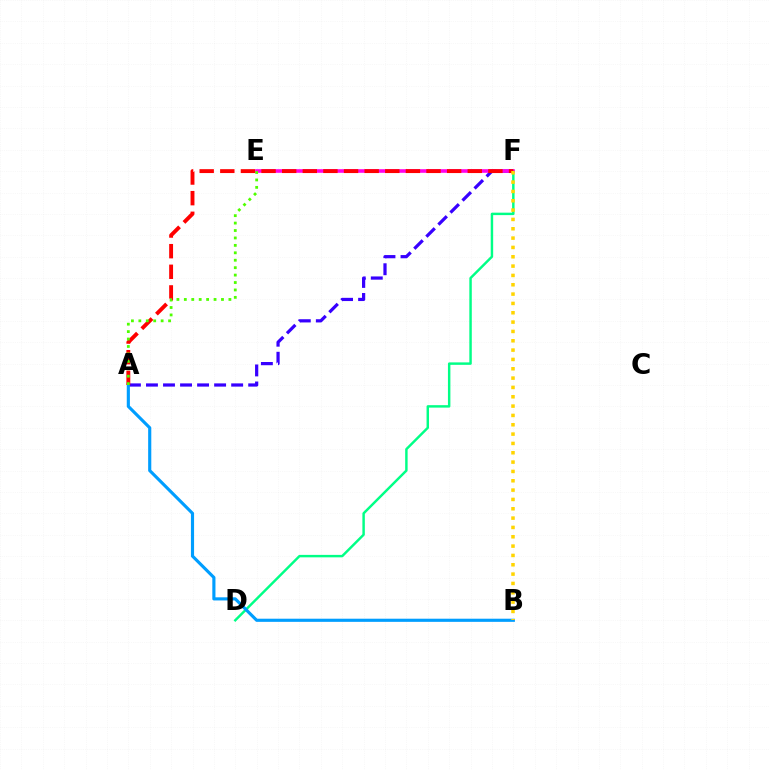{('A', 'F'): [{'color': '#3700ff', 'line_style': 'dashed', 'thickness': 2.31}, {'color': '#ff0000', 'line_style': 'dashed', 'thickness': 2.8}], ('D', 'F'): [{'color': '#00ff86', 'line_style': 'solid', 'thickness': 1.76}], ('E', 'F'): [{'color': '#ff00ed', 'line_style': 'solid', 'thickness': 2.6}], ('A', 'B'): [{'color': '#009eff', 'line_style': 'solid', 'thickness': 2.26}], ('A', 'E'): [{'color': '#4fff00', 'line_style': 'dotted', 'thickness': 2.02}], ('B', 'F'): [{'color': '#ffd500', 'line_style': 'dotted', 'thickness': 2.54}]}